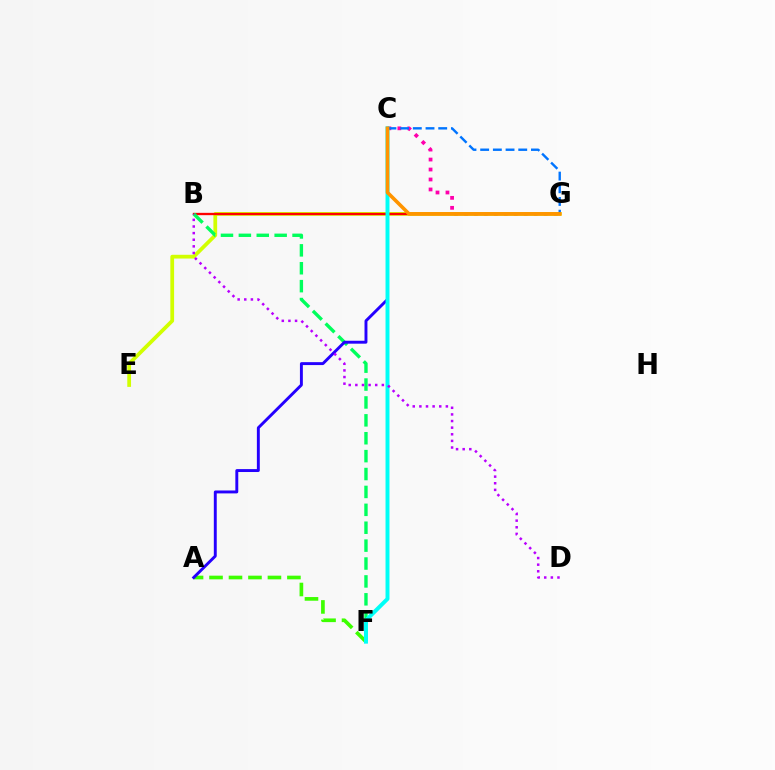{('C', 'G'): [{'color': '#ff00ac', 'line_style': 'dotted', 'thickness': 2.71}, {'color': '#0074ff', 'line_style': 'dashed', 'thickness': 1.72}, {'color': '#ff9400', 'line_style': 'solid', 'thickness': 2.59}], ('E', 'G'): [{'color': '#d1ff00', 'line_style': 'solid', 'thickness': 2.7}], ('B', 'G'): [{'color': '#ff0000', 'line_style': 'solid', 'thickness': 1.68}], ('B', 'F'): [{'color': '#00ff5c', 'line_style': 'dashed', 'thickness': 2.43}], ('A', 'F'): [{'color': '#3dff00', 'line_style': 'dashed', 'thickness': 2.65}], ('A', 'C'): [{'color': '#2500ff', 'line_style': 'solid', 'thickness': 2.1}], ('C', 'F'): [{'color': '#00fff6', 'line_style': 'solid', 'thickness': 2.84}], ('B', 'D'): [{'color': '#b900ff', 'line_style': 'dotted', 'thickness': 1.8}]}